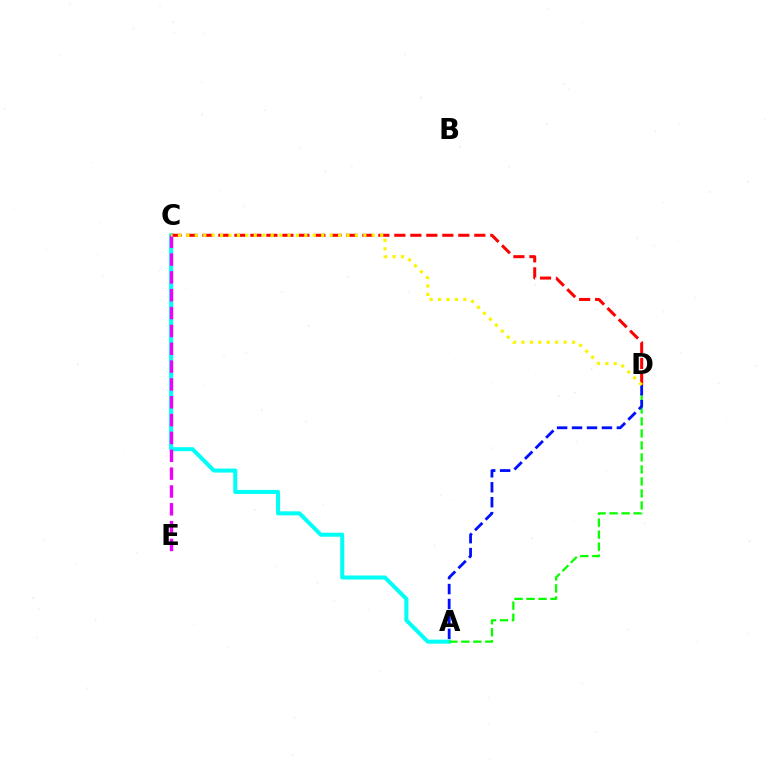{('A', 'C'): [{'color': '#00fff6', 'line_style': 'solid', 'thickness': 2.9}], ('C', 'D'): [{'color': '#ff0000', 'line_style': 'dashed', 'thickness': 2.17}, {'color': '#fcf500', 'line_style': 'dotted', 'thickness': 2.29}], ('C', 'E'): [{'color': '#ee00ff', 'line_style': 'dashed', 'thickness': 2.42}], ('A', 'D'): [{'color': '#08ff00', 'line_style': 'dashed', 'thickness': 1.63}, {'color': '#0010ff', 'line_style': 'dashed', 'thickness': 2.03}]}